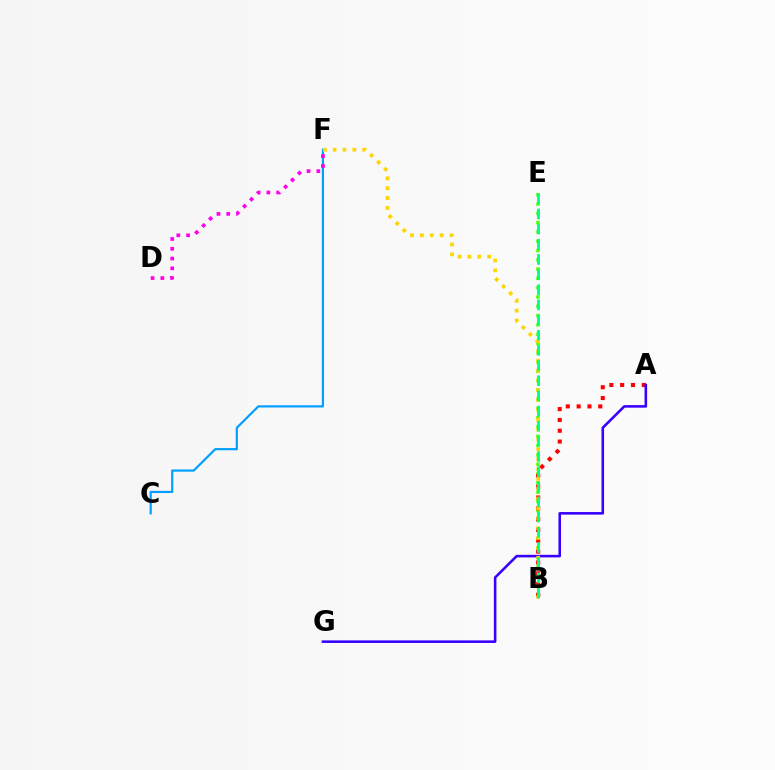{('B', 'E'): [{'color': '#4fff00', 'line_style': 'dotted', 'thickness': 2.52}, {'color': '#00ff86', 'line_style': 'dashed', 'thickness': 2.06}], ('C', 'F'): [{'color': '#009eff', 'line_style': 'solid', 'thickness': 1.57}], ('A', 'B'): [{'color': '#ff0000', 'line_style': 'dotted', 'thickness': 2.94}], ('A', 'G'): [{'color': '#3700ff', 'line_style': 'solid', 'thickness': 1.85}], ('D', 'F'): [{'color': '#ff00ed', 'line_style': 'dotted', 'thickness': 2.66}], ('B', 'F'): [{'color': '#ffd500', 'line_style': 'dotted', 'thickness': 2.68}]}